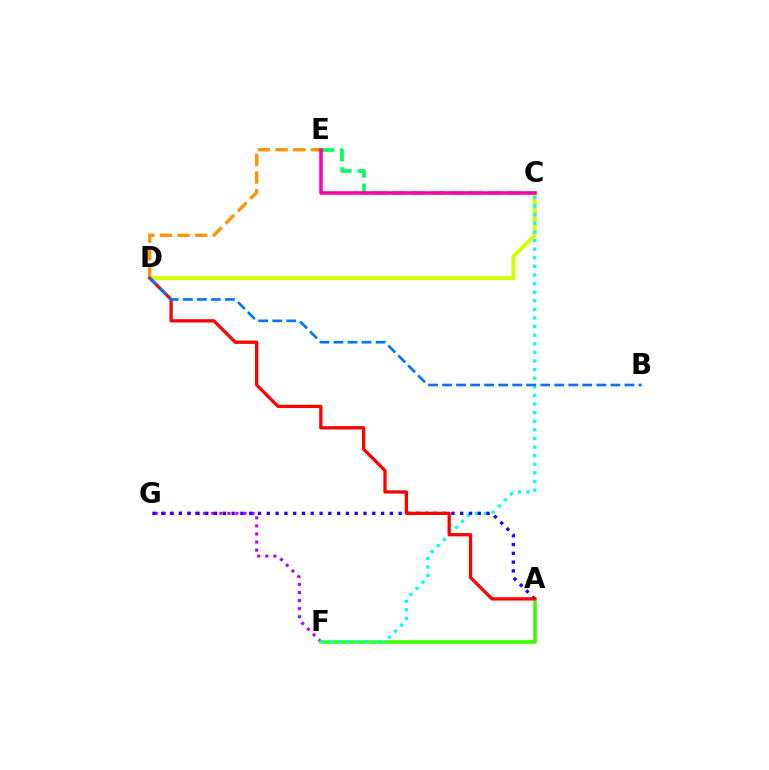{('F', 'G'): [{'color': '#b900ff', 'line_style': 'dotted', 'thickness': 2.19}], ('A', 'F'): [{'color': '#3dff00', 'line_style': 'solid', 'thickness': 2.59}], ('C', 'E'): [{'color': '#00ff5c', 'line_style': 'dashed', 'thickness': 2.6}, {'color': '#ff00ac', 'line_style': 'solid', 'thickness': 2.56}], ('D', 'E'): [{'color': '#ff9400', 'line_style': 'dashed', 'thickness': 2.39}], ('C', 'D'): [{'color': '#d1ff00', 'line_style': 'solid', 'thickness': 2.8}], ('C', 'F'): [{'color': '#00fff6', 'line_style': 'dotted', 'thickness': 2.34}], ('A', 'G'): [{'color': '#2500ff', 'line_style': 'dotted', 'thickness': 2.39}], ('A', 'D'): [{'color': '#ff0000', 'line_style': 'solid', 'thickness': 2.36}], ('B', 'D'): [{'color': '#0074ff', 'line_style': 'dashed', 'thickness': 1.91}]}